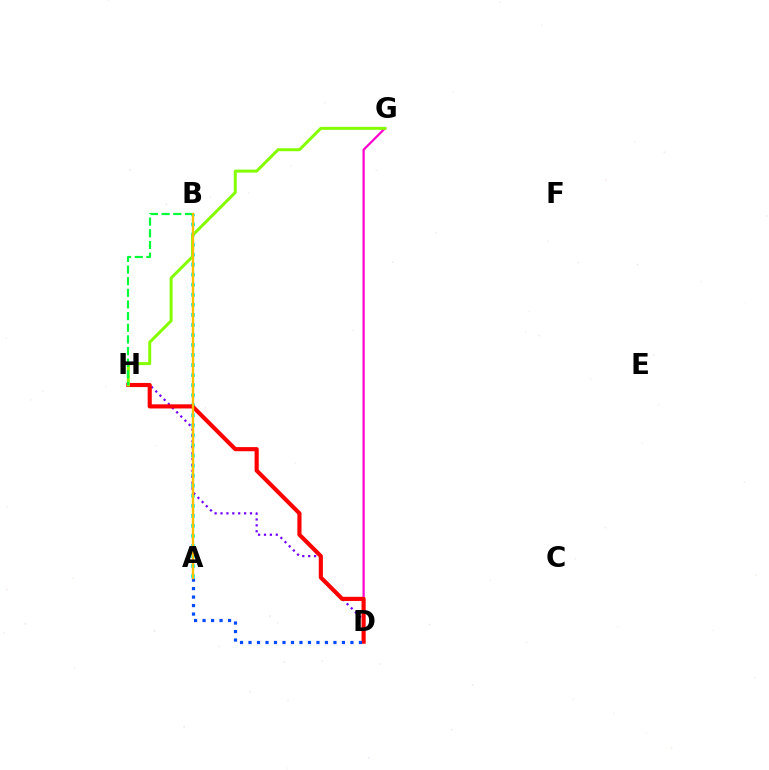{('A', 'B'): [{'color': '#00fff6', 'line_style': 'dotted', 'thickness': 2.73}, {'color': '#ffbd00', 'line_style': 'solid', 'thickness': 1.69}], ('D', 'H'): [{'color': '#7200ff', 'line_style': 'dotted', 'thickness': 1.6}, {'color': '#ff0000', 'line_style': 'solid', 'thickness': 2.98}], ('D', 'G'): [{'color': '#ff00cf', 'line_style': 'solid', 'thickness': 1.59}], ('G', 'H'): [{'color': '#84ff00', 'line_style': 'solid', 'thickness': 2.15}], ('B', 'H'): [{'color': '#00ff39', 'line_style': 'dashed', 'thickness': 1.58}], ('A', 'D'): [{'color': '#004bff', 'line_style': 'dotted', 'thickness': 2.31}]}